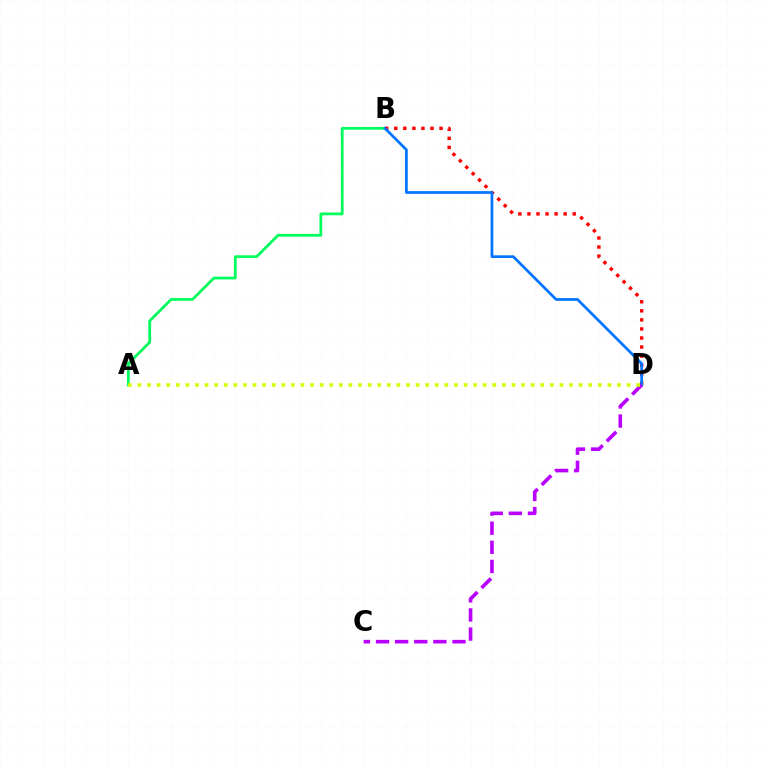{('A', 'B'): [{'color': '#00ff5c', 'line_style': 'solid', 'thickness': 1.99}], ('B', 'D'): [{'color': '#ff0000', 'line_style': 'dotted', 'thickness': 2.46}, {'color': '#0074ff', 'line_style': 'solid', 'thickness': 1.96}], ('C', 'D'): [{'color': '#b900ff', 'line_style': 'dashed', 'thickness': 2.6}], ('A', 'D'): [{'color': '#d1ff00', 'line_style': 'dotted', 'thickness': 2.61}]}